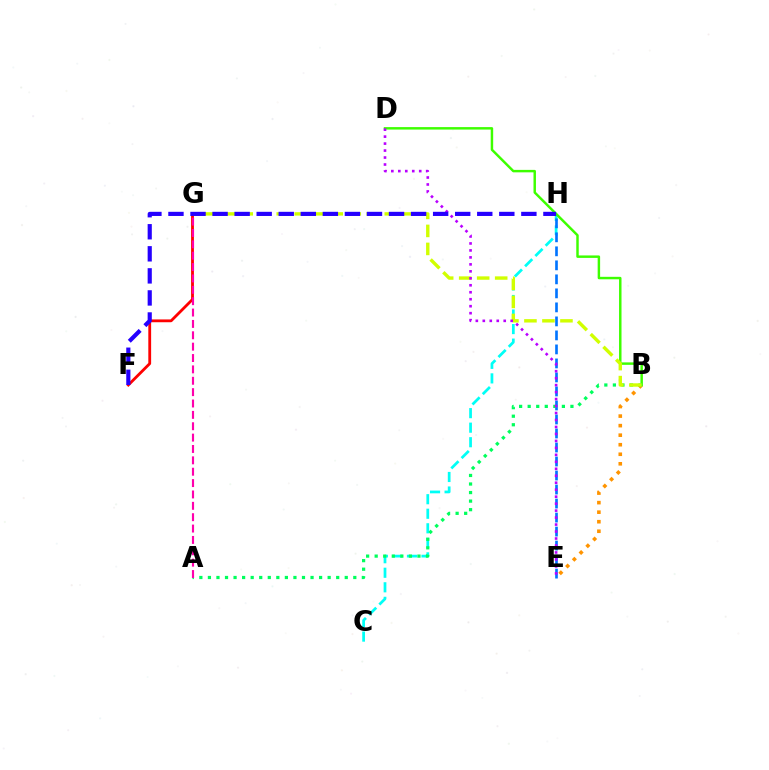{('C', 'H'): [{'color': '#00fff6', 'line_style': 'dashed', 'thickness': 1.98}], ('E', 'H'): [{'color': '#0074ff', 'line_style': 'dashed', 'thickness': 1.9}], ('B', 'E'): [{'color': '#ff9400', 'line_style': 'dotted', 'thickness': 2.59}], ('B', 'D'): [{'color': '#3dff00', 'line_style': 'solid', 'thickness': 1.77}], ('A', 'B'): [{'color': '#00ff5c', 'line_style': 'dotted', 'thickness': 2.32}], ('B', 'G'): [{'color': '#d1ff00', 'line_style': 'dashed', 'thickness': 2.45}], ('F', 'G'): [{'color': '#ff0000', 'line_style': 'solid', 'thickness': 2.02}], ('D', 'E'): [{'color': '#b900ff', 'line_style': 'dotted', 'thickness': 1.89}], ('A', 'G'): [{'color': '#ff00ac', 'line_style': 'dashed', 'thickness': 1.54}], ('F', 'H'): [{'color': '#2500ff', 'line_style': 'dashed', 'thickness': 3.0}]}